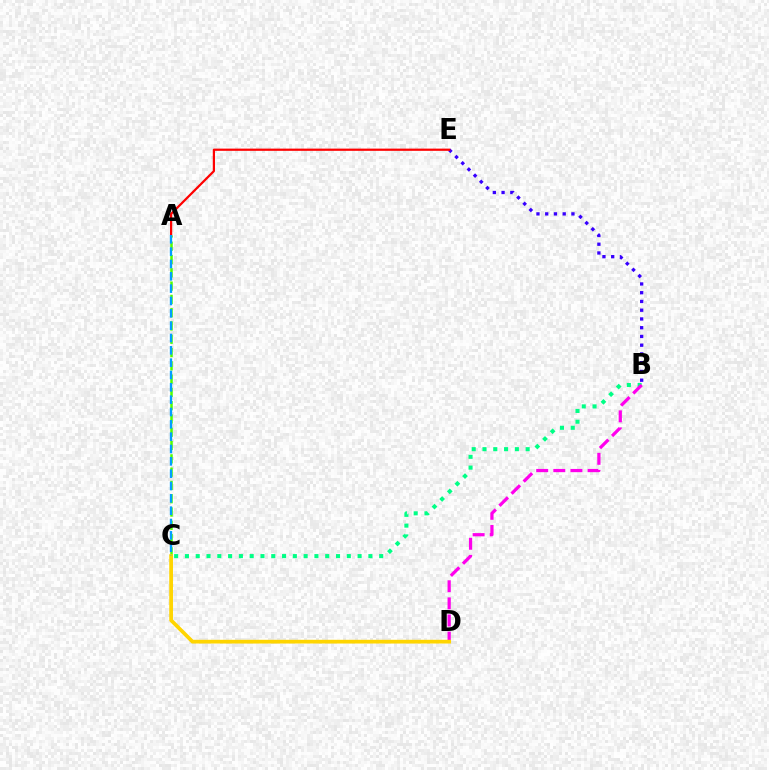{('B', 'C'): [{'color': '#00ff86', 'line_style': 'dotted', 'thickness': 2.93}], ('B', 'E'): [{'color': '#3700ff', 'line_style': 'dotted', 'thickness': 2.38}], ('A', 'E'): [{'color': '#ff0000', 'line_style': 'solid', 'thickness': 1.6}], ('B', 'D'): [{'color': '#ff00ed', 'line_style': 'dashed', 'thickness': 2.32}], ('A', 'C'): [{'color': '#4fff00', 'line_style': 'dashed', 'thickness': 1.81}, {'color': '#009eff', 'line_style': 'dashed', 'thickness': 1.68}], ('C', 'D'): [{'color': '#ffd500', 'line_style': 'solid', 'thickness': 2.69}]}